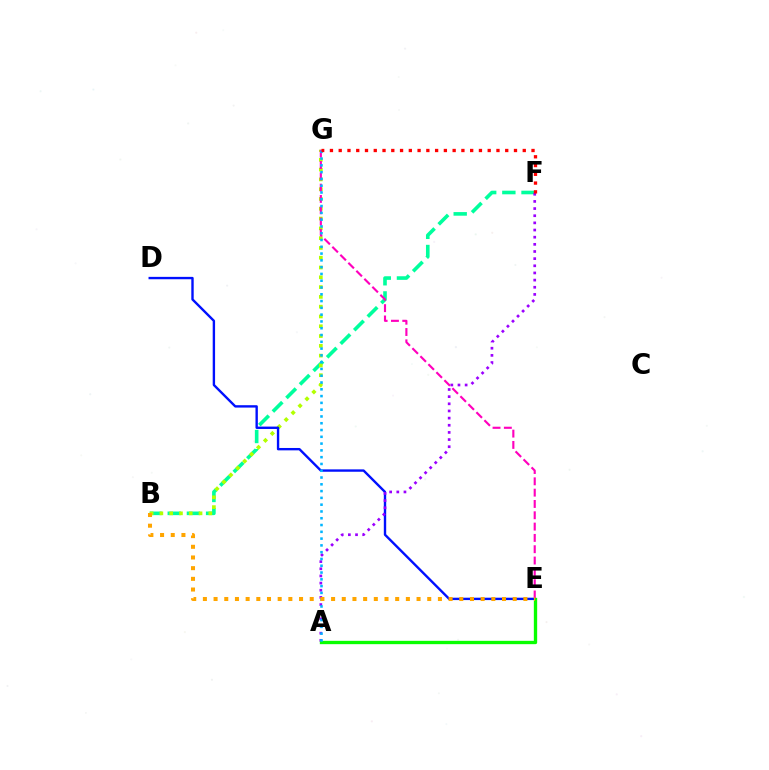{('B', 'F'): [{'color': '#00ff9d', 'line_style': 'dashed', 'thickness': 2.6}], ('B', 'G'): [{'color': '#b3ff00', 'line_style': 'dotted', 'thickness': 2.66}], ('D', 'E'): [{'color': '#0010ff', 'line_style': 'solid', 'thickness': 1.71}], ('A', 'F'): [{'color': '#9b00ff', 'line_style': 'dotted', 'thickness': 1.94}], ('A', 'E'): [{'color': '#08ff00', 'line_style': 'solid', 'thickness': 2.4}], ('E', 'G'): [{'color': '#ff00bd', 'line_style': 'dashed', 'thickness': 1.54}], ('A', 'G'): [{'color': '#00b5ff', 'line_style': 'dotted', 'thickness': 1.84}], ('F', 'G'): [{'color': '#ff0000', 'line_style': 'dotted', 'thickness': 2.38}], ('B', 'E'): [{'color': '#ffa500', 'line_style': 'dotted', 'thickness': 2.9}]}